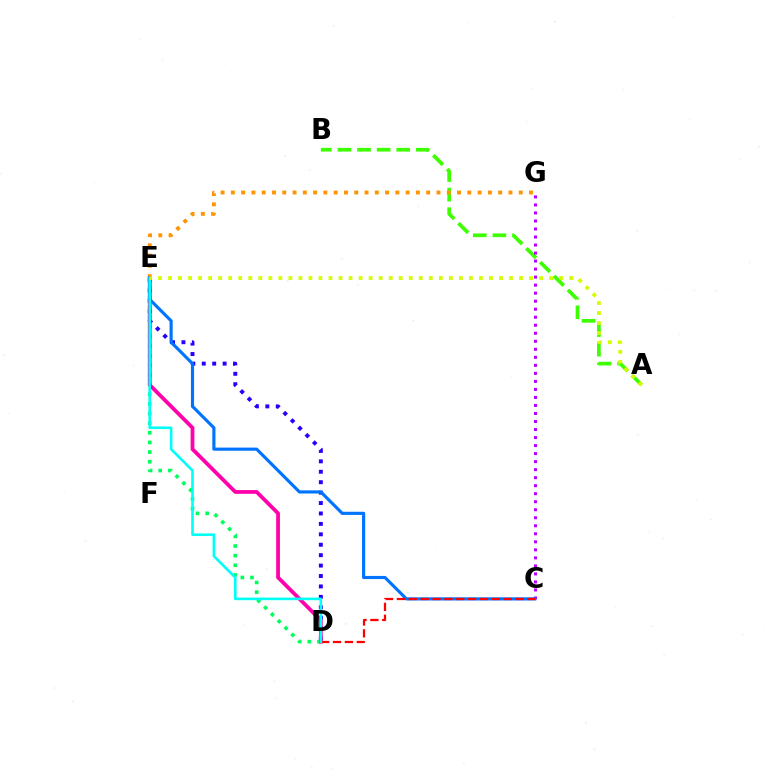{('A', 'B'): [{'color': '#3dff00', 'line_style': 'dashed', 'thickness': 2.66}], ('D', 'E'): [{'color': '#2500ff', 'line_style': 'dotted', 'thickness': 2.83}, {'color': '#00ff5c', 'line_style': 'dotted', 'thickness': 2.62}, {'color': '#ff00ac', 'line_style': 'solid', 'thickness': 2.72}, {'color': '#00fff6', 'line_style': 'solid', 'thickness': 1.89}], ('E', 'G'): [{'color': '#ff9400', 'line_style': 'dotted', 'thickness': 2.79}], ('C', 'G'): [{'color': '#b900ff', 'line_style': 'dotted', 'thickness': 2.18}], ('C', 'E'): [{'color': '#0074ff', 'line_style': 'solid', 'thickness': 2.26}], ('C', 'D'): [{'color': '#ff0000', 'line_style': 'dashed', 'thickness': 1.61}], ('A', 'E'): [{'color': '#d1ff00', 'line_style': 'dotted', 'thickness': 2.73}]}